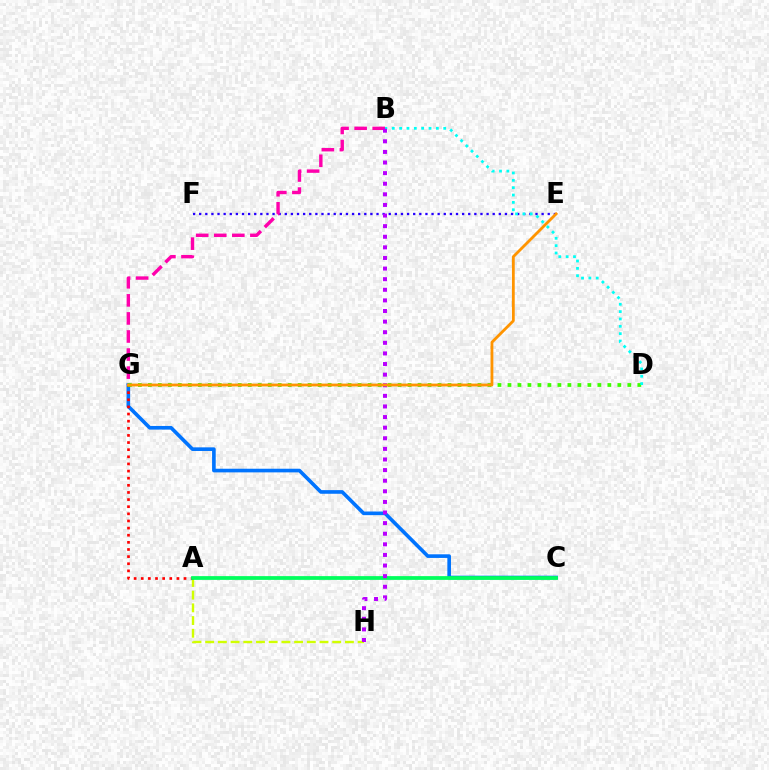{('E', 'F'): [{'color': '#2500ff', 'line_style': 'dotted', 'thickness': 1.66}], ('A', 'H'): [{'color': '#d1ff00', 'line_style': 'dashed', 'thickness': 1.73}], ('B', 'G'): [{'color': '#ff00ac', 'line_style': 'dashed', 'thickness': 2.45}], ('C', 'G'): [{'color': '#0074ff', 'line_style': 'solid', 'thickness': 2.62}], ('A', 'G'): [{'color': '#ff0000', 'line_style': 'dotted', 'thickness': 1.94}], ('A', 'C'): [{'color': '#00ff5c', 'line_style': 'solid', 'thickness': 2.71}], ('D', 'G'): [{'color': '#3dff00', 'line_style': 'dotted', 'thickness': 2.71}], ('B', 'D'): [{'color': '#00fff6', 'line_style': 'dotted', 'thickness': 2.0}], ('B', 'H'): [{'color': '#b900ff', 'line_style': 'dotted', 'thickness': 2.88}], ('E', 'G'): [{'color': '#ff9400', 'line_style': 'solid', 'thickness': 2.02}]}